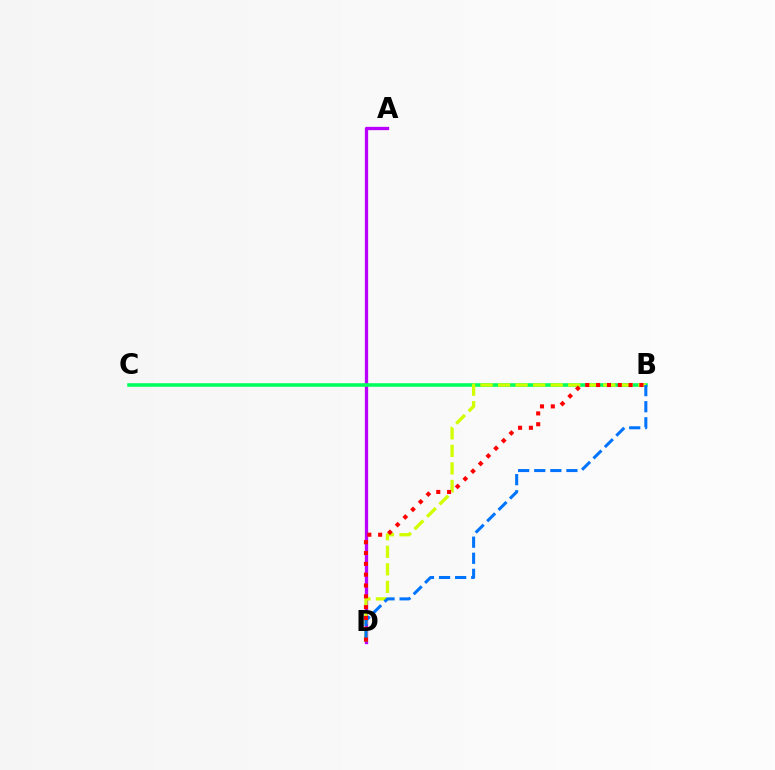{('A', 'D'): [{'color': '#b900ff', 'line_style': 'solid', 'thickness': 2.37}], ('B', 'C'): [{'color': '#00ff5c', 'line_style': 'solid', 'thickness': 2.57}], ('B', 'D'): [{'color': '#d1ff00', 'line_style': 'dashed', 'thickness': 2.38}, {'color': '#0074ff', 'line_style': 'dashed', 'thickness': 2.19}, {'color': '#ff0000', 'line_style': 'dotted', 'thickness': 2.94}]}